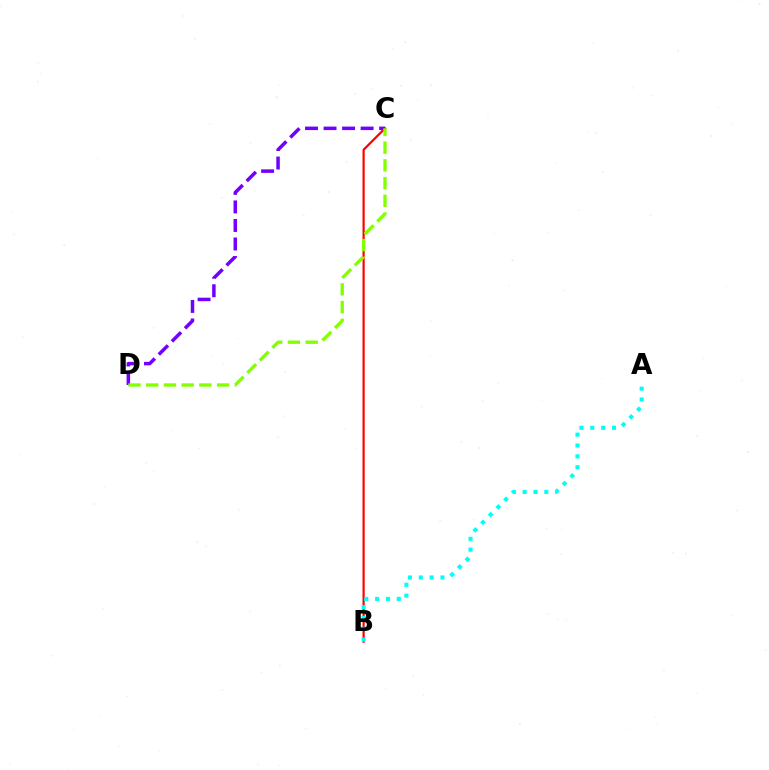{('C', 'D'): [{'color': '#7200ff', 'line_style': 'dashed', 'thickness': 2.52}, {'color': '#84ff00', 'line_style': 'dashed', 'thickness': 2.41}], ('B', 'C'): [{'color': '#ff0000', 'line_style': 'solid', 'thickness': 1.58}], ('A', 'B'): [{'color': '#00fff6', 'line_style': 'dotted', 'thickness': 2.95}]}